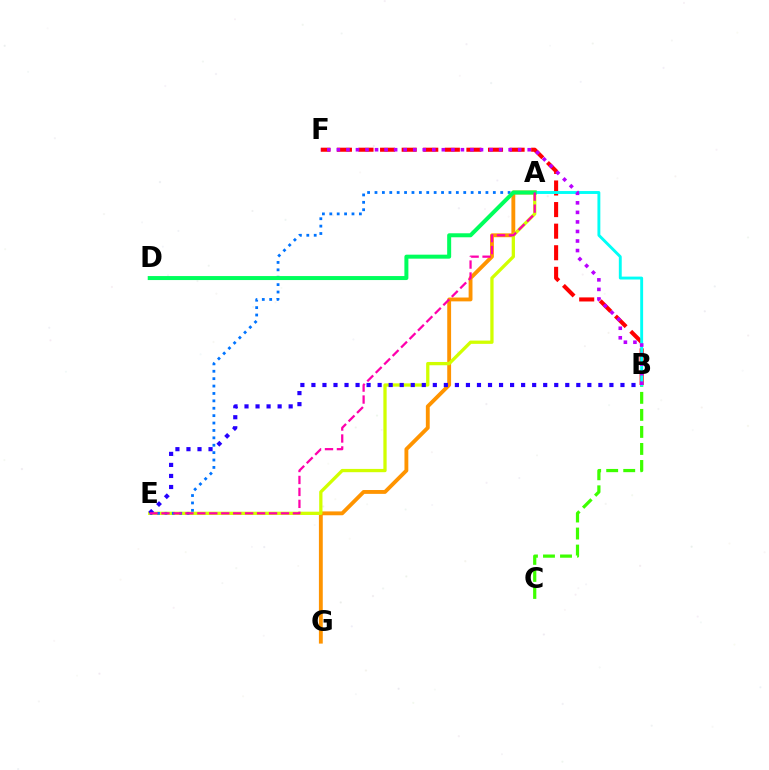{('A', 'G'): [{'color': '#ff9400', 'line_style': 'solid', 'thickness': 2.77}], ('A', 'E'): [{'color': '#d1ff00', 'line_style': 'solid', 'thickness': 2.36}, {'color': '#0074ff', 'line_style': 'dotted', 'thickness': 2.01}, {'color': '#ff00ac', 'line_style': 'dashed', 'thickness': 1.62}], ('B', 'C'): [{'color': '#3dff00', 'line_style': 'dashed', 'thickness': 2.31}], ('B', 'F'): [{'color': '#ff0000', 'line_style': 'dashed', 'thickness': 2.93}, {'color': '#b900ff', 'line_style': 'dotted', 'thickness': 2.59}], ('A', 'B'): [{'color': '#00fff6', 'line_style': 'solid', 'thickness': 2.08}], ('A', 'D'): [{'color': '#00ff5c', 'line_style': 'solid', 'thickness': 2.88}], ('B', 'E'): [{'color': '#2500ff', 'line_style': 'dotted', 'thickness': 3.0}]}